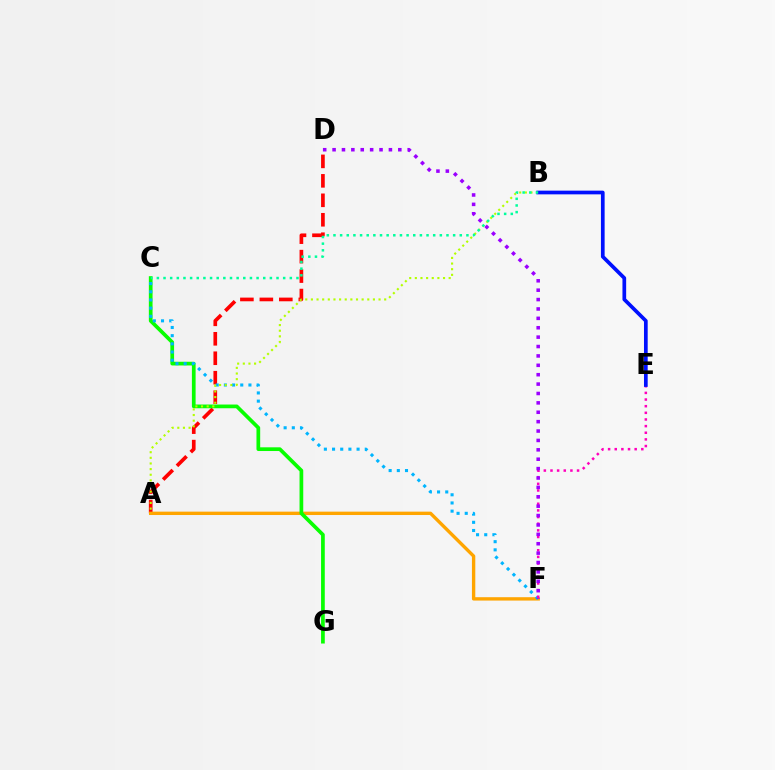{('A', 'D'): [{'color': '#ff0000', 'line_style': 'dashed', 'thickness': 2.64}], ('A', 'F'): [{'color': '#ffa500', 'line_style': 'solid', 'thickness': 2.42}], ('C', 'G'): [{'color': '#08ff00', 'line_style': 'solid', 'thickness': 2.67}], ('C', 'F'): [{'color': '#00b5ff', 'line_style': 'dotted', 'thickness': 2.22}], ('E', 'F'): [{'color': '#ff00bd', 'line_style': 'dotted', 'thickness': 1.8}], ('A', 'B'): [{'color': '#b3ff00', 'line_style': 'dotted', 'thickness': 1.53}], ('B', 'E'): [{'color': '#0010ff', 'line_style': 'solid', 'thickness': 2.66}], ('B', 'C'): [{'color': '#00ff9d', 'line_style': 'dotted', 'thickness': 1.81}], ('D', 'F'): [{'color': '#9b00ff', 'line_style': 'dotted', 'thickness': 2.55}]}